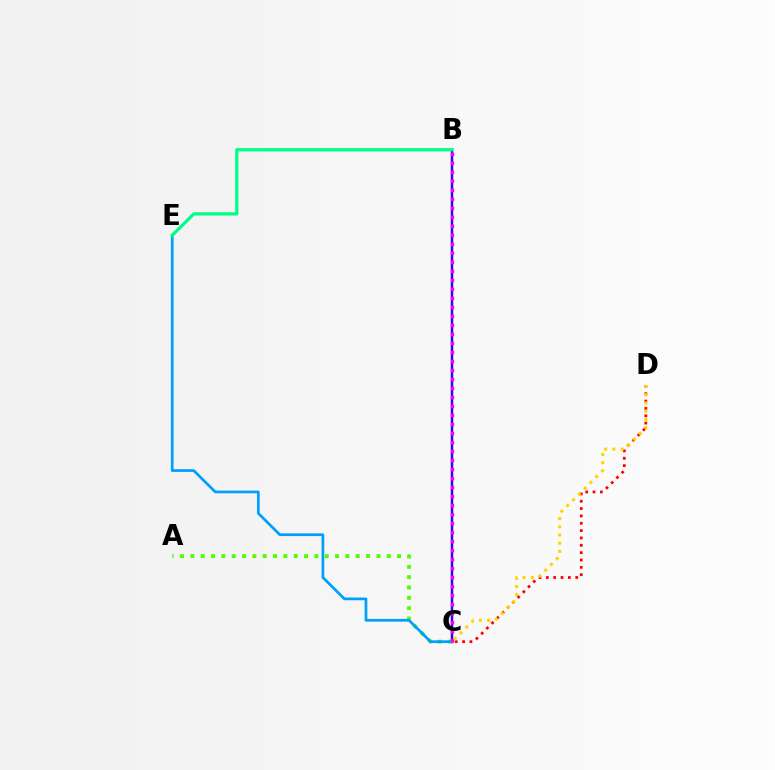{('B', 'C'): [{'color': '#3700ff', 'line_style': 'solid', 'thickness': 1.78}, {'color': '#ff00ed', 'line_style': 'dotted', 'thickness': 2.45}], ('C', 'D'): [{'color': '#ff0000', 'line_style': 'dotted', 'thickness': 2.0}, {'color': '#ffd500', 'line_style': 'dotted', 'thickness': 2.23}], ('A', 'C'): [{'color': '#4fff00', 'line_style': 'dotted', 'thickness': 2.81}], ('C', 'E'): [{'color': '#009eff', 'line_style': 'solid', 'thickness': 1.96}], ('B', 'E'): [{'color': '#00ff86', 'line_style': 'solid', 'thickness': 2.35}]}